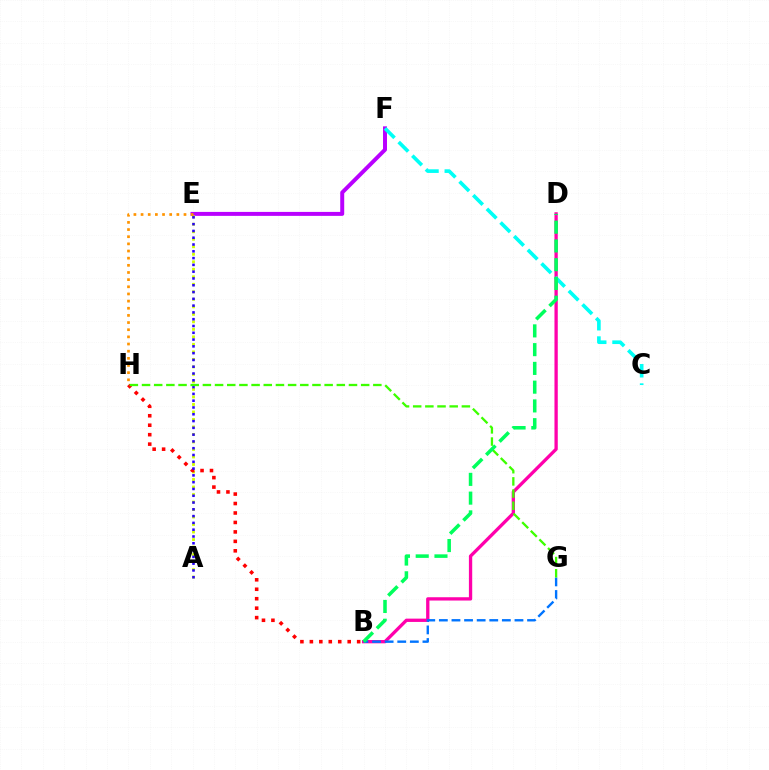{('E', 'F'): [{'color': '#b900ff', 'line_style': 'solid', 'thickness': 2.86}], ('B', 'D'): [{'color': '#ff00ac', 'line_style': 'solid', 'thickness': 2.38}, {'color': '#00ff5c', 'line_style': 'dashed', 'thickness': 2.55}], ('A', 'E'): [{'color': '#d1ff00', 'line_style': 'dotted', 'thickness': 2.04}, {'color': '#2500ff', 'line_style': 'dotted', 'thickness': 1.84}], ('B', 'G'): [{'color': '#0074ff', 'line_style': 'dashed', 'thickness': 1.71}], ('C', 'F'): [{'color': '#00fff6', 'line_style': 'dashed', 'thickness': 2.62}], ('B', 'H'): [{'color': '#ff0000', 'line_style': 'dotted', 'thickness': 2.57}], ('G', 'H'): [{'color': '#3dff00', 'line_style': 'dashed', 'thickness': 1.65}], ('E', 'H'): [{'color': '#ff9400', 'line_style': 'dotted', 'thickness': 1.94}]}